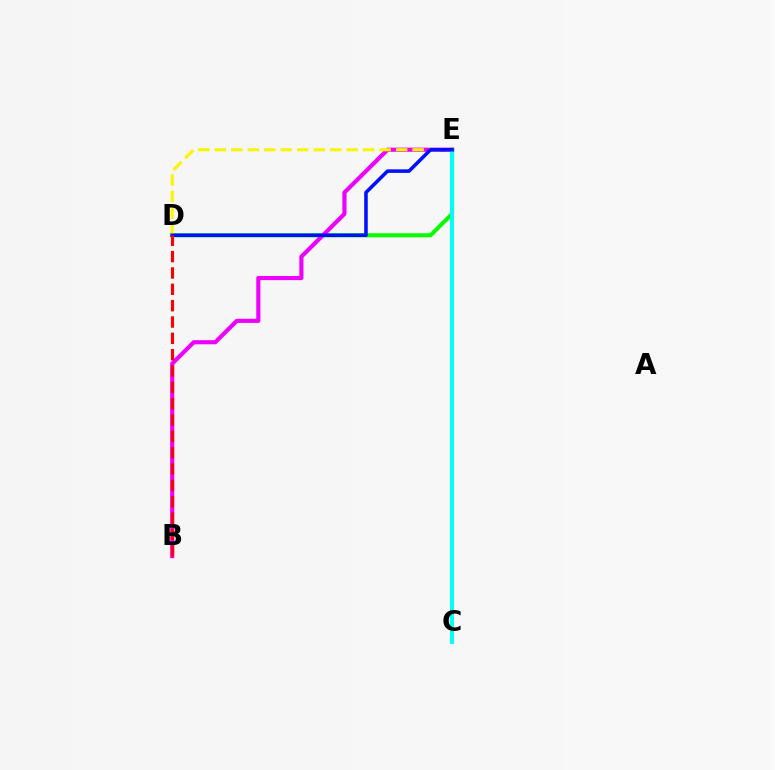{('D', 'E'): [{'color': '#08ff00', 'line_style': 'solid', 'thickness': 2.92}, {'color': '#fcf500', 'line_style': 'dashed', 'thickness': 2.24}, {'color': '#0010ff', 'line_style': 'solid', 'thickness': 2.56}], ('B', 'E'): [{'color': '#ee00ff', 'line_style': 'solid', 'thickness': 2.98}], ('C', 'E'): [{'color': '#00fff6', 'line_style': 'solid', 'thickness': 2.83}], ('B', 'D'): [{'color': '#ff0000', 'line_style': 'dashed', 'thickness': 2.22}]}